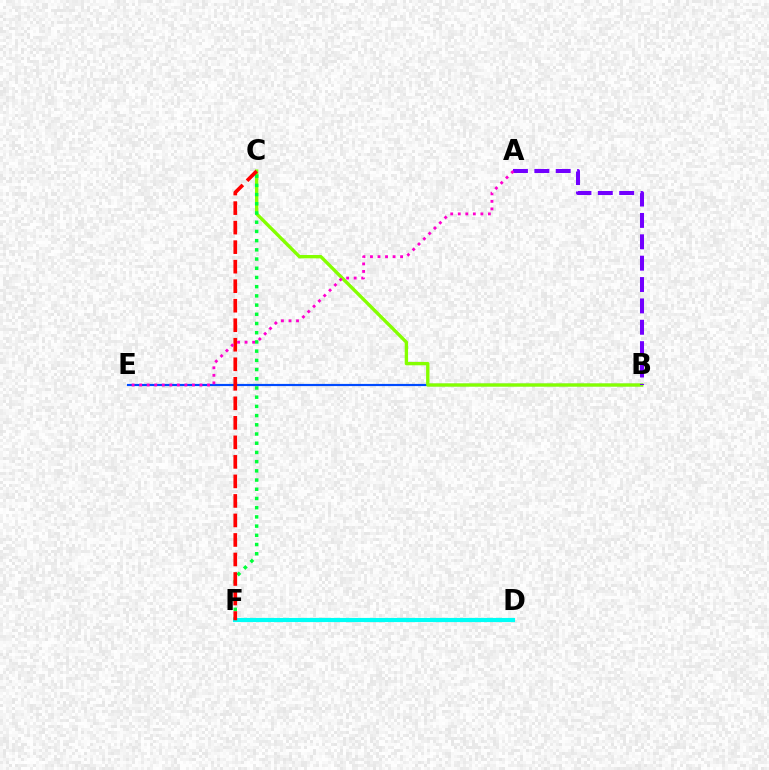{('B', 'E'): [{'color': '#004bff', 'line_style': 'solid', 'thickness': 1.57}], ('D', 'F'): [{'color': '#ffbd00', 'line_style': 'dotted', 'thickness': 2.63}, {'color': '#00fff6', 'line_style': 'solid', 'thickness': 2.99}], ('B', 'C'): [{'color': '#84ff00', 'line_style': 'solid', 'thickness': 2.41}], ('C', 'F'): [{'color': '#00ff39', 'line_style': 'dotted', 'thickness': 2.5}, {'color': '#ff0000', 'line_style': 'dashed', 'thickness': 2.65}], ('A', 'B'): [{'color': '#7200ff', 'line_style': 'dashed', 'thickness': 2.9}], ('A', 'E'): [{'color': '#ff00cf', 'line_style': 'dotted', 'thickness': 2.05}]}